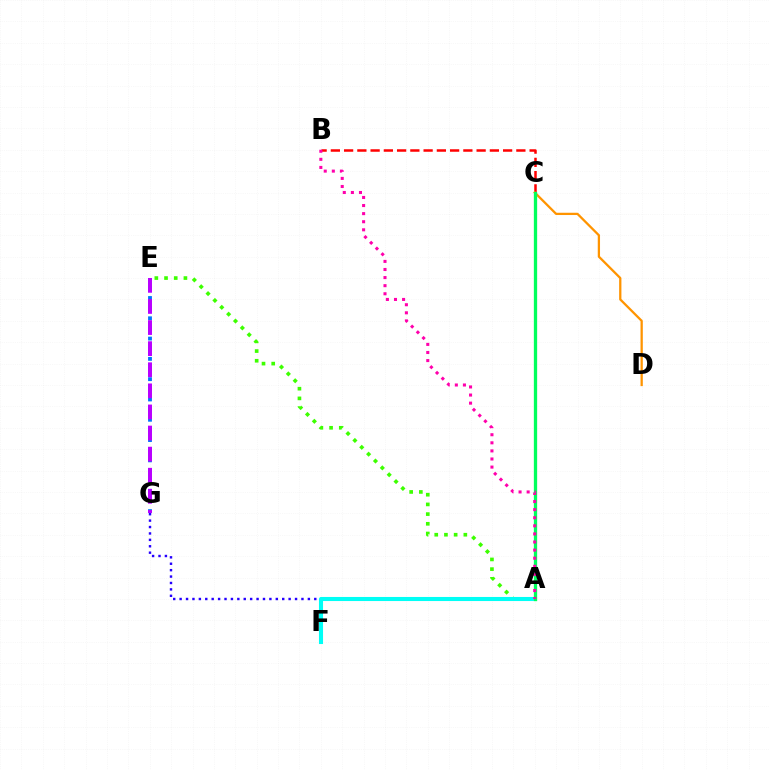{('E', 'G'): [{'color': '#0074ff', 'line_style': 'dotted', 'thickness': 2.76}, {'color': '#b900ff', 'line_style': 'dashed', 'thickness': 2.87}], ('A', 'G'): [{'color': '#2500ff', 'line_style': 'dotted', 'thickness': 1.74}], ('B', 'C'): [{'color': '#ff0000', 'line_style': 'dashed', 'thickness': 1.8}], ('A', 'E'): [{'color': '#3dff00', 'line_style': 'dotted', 'thickness': 2.63}], ('A', 'F'): [{'color': '#00fff6', 'line_style': 'solid', 'thickness': 2.94}], ('A', 'C'): [{'color': '#d1ff00', 'line_style': 'solid', 'thickness': 1.97}, {'color': '#00ff5c', 'line_style': 'solid', 'thickness': 2.37}], ('C', 'D'): [{'color': '#ff9400', 'line_style': 'solid', 'thickness': 1.64}], ('A', 'B'): [{'color': '#ff00ac', 'line_style': 'dotted', 'thickness': 2.2}]}